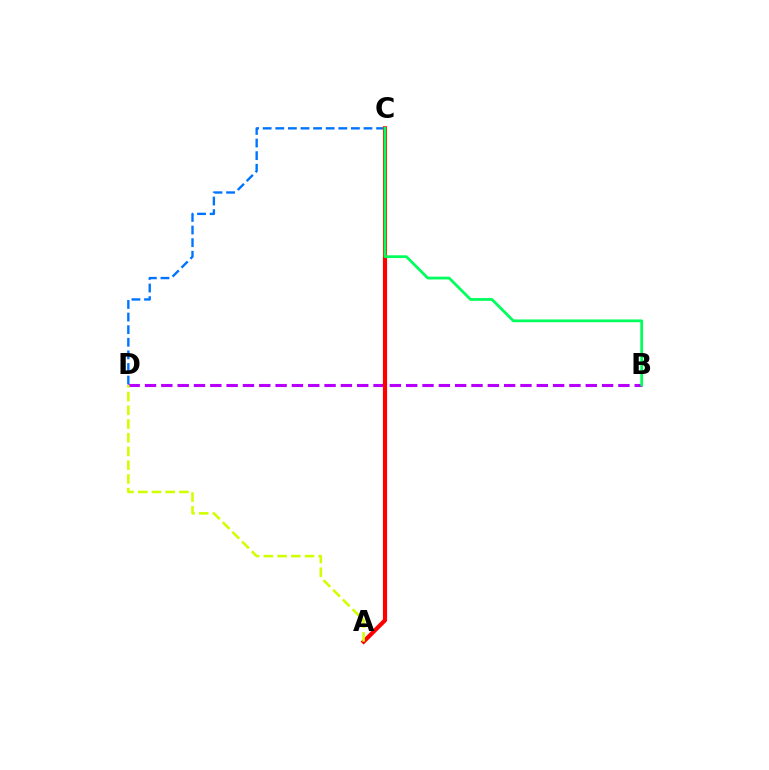{('C', 'D'): [{'color': '#0074ff', 'line_style': 'dashed', 'thickness': 1.71}], ('B', 'D'): [{'color': '#b900ff', 'line_style': 'dashed', 'thickness': 2.22}], ('A', 'C'): [{'color': '#ff0000', 'line_style': 'solid', 'thickness': 3.0}], ('A', 'D'): [{'color': '#d1ff00', 'line_style': 'dashed', 'thickness': 1.86}], ('B', 'C'): [{'color': '#00ff5c', 'line_style': 'solid', 'thickness': 2.0}]}